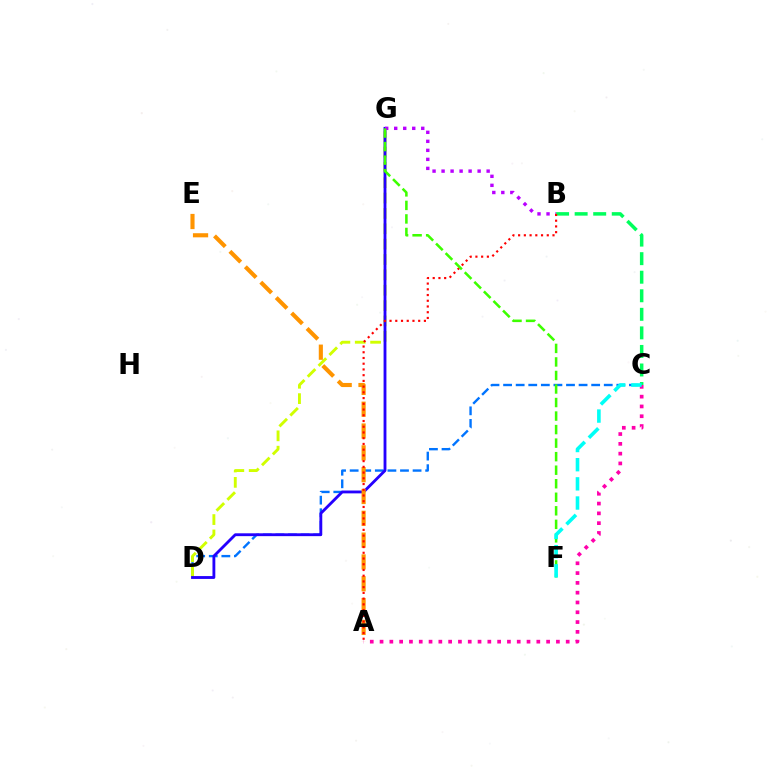{('C', 'D'): [{'color': '#0074ff', 'line_style': 'dashed', 'thickness': 1.71}], ('D', 'G'): [{'color': '#d1ff00', 'line_style': 'dashed', 'thickness': 2.09}, {'color': '#2500ff', 'line_style': 'solid', 'thickness': 2.05}], ('A', 'E'): [{'color': '#ff9400', 'line_style': 'dashed', 'thickness': 2.96}], ('A', 'C'): [{'color': '#ff00ac', 'line_style': 'dotted', 'thickness': 2.66}], ('B', 'G'): [{'color': '#b900ff', 'line_style': 'dotted', 'thickness': 2.45}], ('B', 'C'): [{'color': '#00ff5c', 'line_style': 'dashed', 'thickness': 2.52}], ('A', 'B'): [{'color': '#ff0000', 'line_style': 'dotted', 'thickness': 1.56}], ('F', 'G'): [{'color': '#3dff00', 'line_style': 'dashed', 'thickness': 1.84}], ('C', 'F'): [{'color': '#00fff6', 'line_style': 'dashed', 'thickness': 2.6}]}